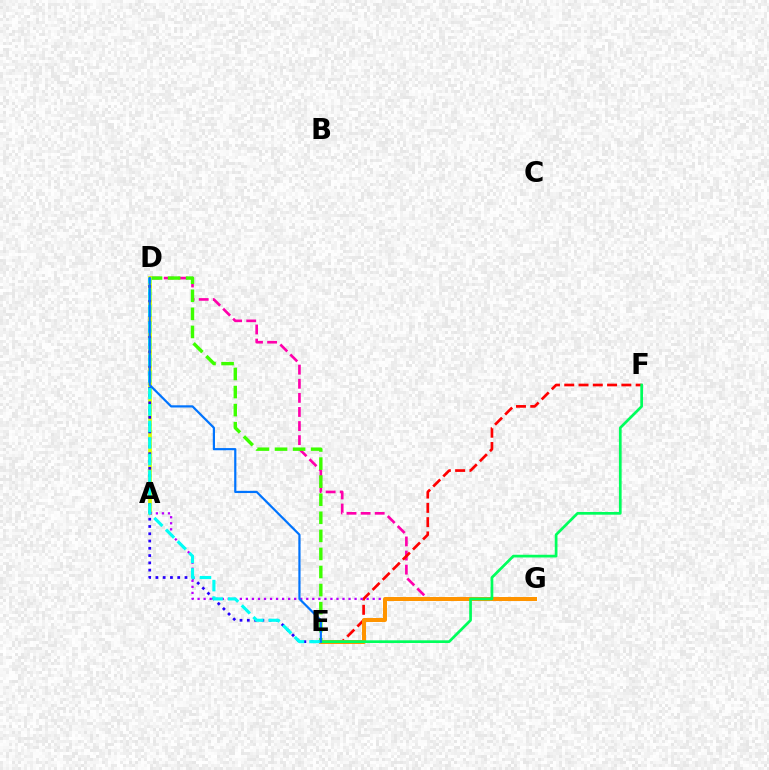{('D', 'G'): [{'color': '#ff00ac', 'line_style': 'dashed', 'thickness': 1.91}], ('D', 'E'): [{'color': '#3dff00', 'line_style': 'dashed', 'thickness': 2.45}, {'color': '#2500ff', 'line_style': 'dotted', 'thickness': 1.98}, {'color': '#00fff6', 'line_style': 'dashed', 'thickness': 2.24}, {'color': '#0074ff', 'line_style': 'solid', 'thickness': 1.58}], ('E', 'F'): [{'color': '#ff0000', 'line_style': 'dashed', 'thickness': 1.94}, {'color': '#00ff5c', 'line_style': 'solid', 'thickness': 1.95}], ('A', 'D'): [{'color': '#d1ff00', 'line_style': 'solid', 'thickness': 2.67}], ('A', 'G'): [{'color': '#b900ff', 'line_style': 'dotted', 'thickness': 1.64}], ('E', 'G'): [{'color': '#ff9400', 'line_style': 'solid', 'thickness': 2.88}]}